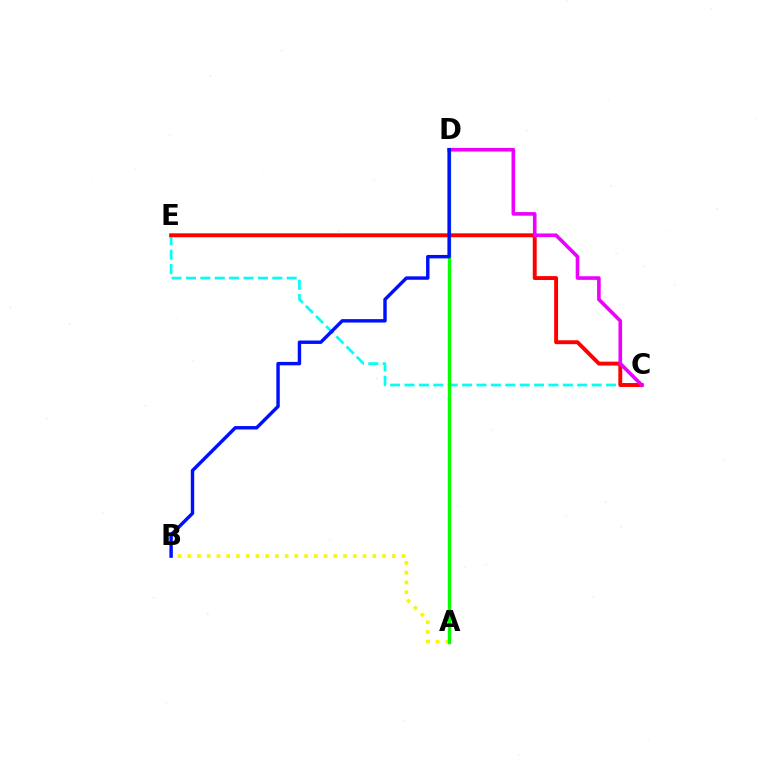{('A', 'B'): [{'color': '#fcf500', 'line_style': 'dotted', 'thickness': 2.65}], ('C', 'E'): [{'color': '#00fff6', 'line_style': 'dashed', 'thickness': 1.96}, {'color': '#ff0000', 'line_style': 'solid', 'thickness': 2.82}], ('A', 'D'): [{'color': '#08ff00', 'line_style': 'solid', 'thickness': 2.43}], ('C', 'D'): [{'color': '#ee00ff', 'line_style': 'solid', 'thickness': 2.6}], ('B', 'D'): [{'color': '#0010ff', 'line_style': 'solid', 'thickness': 2.47}]}